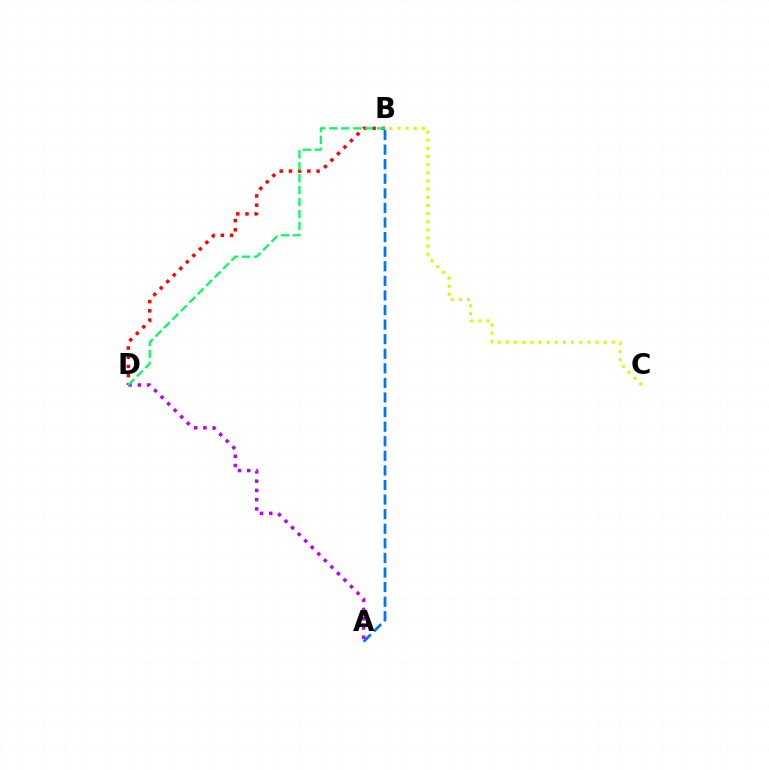{('B', 'D'): [{'color': '#ff0000', 'line_style': 'dotted', 'thickness': 2.5}, {'color': '#00ff5c', 'line_style': 'dashed', 'thickness': 1.62}], ('B', 'C'): [{'color': '#d1ff00', 'line_style': 'dotted', 'thickness': 2.22}], ('A', 'B'): [{'color': '#0074ff', 'line_style': 'dashed', 'thickness': 1.98}], ('A', 'D'): [{'color': '#b900ff', 'line_style': 'dotted', 'thickness': 2.52}]}